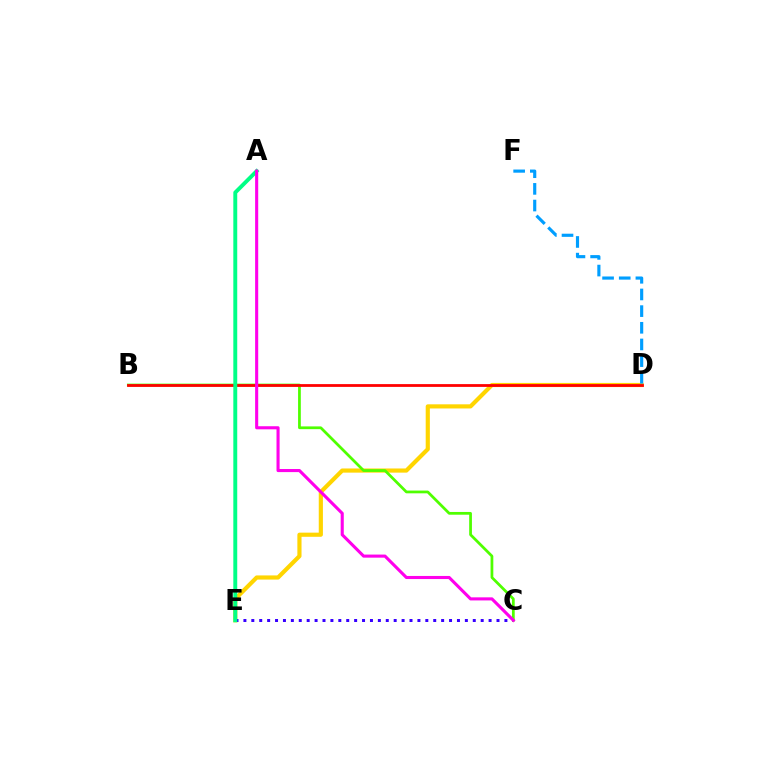{('D', 'E'): [{'color': '#ffd500', 'line_style': 'solid', 'thickness': 2.99}], ('D', 'F'): [{'color': '#009eff', 'line_style': 'dashed', 'thickness': 2.26}], ('C', 'E'): [{'color': '#3700ff', 'line_style': 'dotted', 'thickness': 2.15}], ('B', 'C'): [{'color': '#4fff00', 'line_style': 'solid', 'thickness': 1.98}], ('B', 'D'): [{'color': '#ff0000', 'line_style': 'solid', 'thickness': 2.01}], ('A', 'E'): [{'color': '#00ff86', 'line_style': 'solid', 'thickness': 2.82}], ('A', 'C'): [{'color': '#ff00ed', 'line_style': 'solid', 'thickness': 2.23}]}